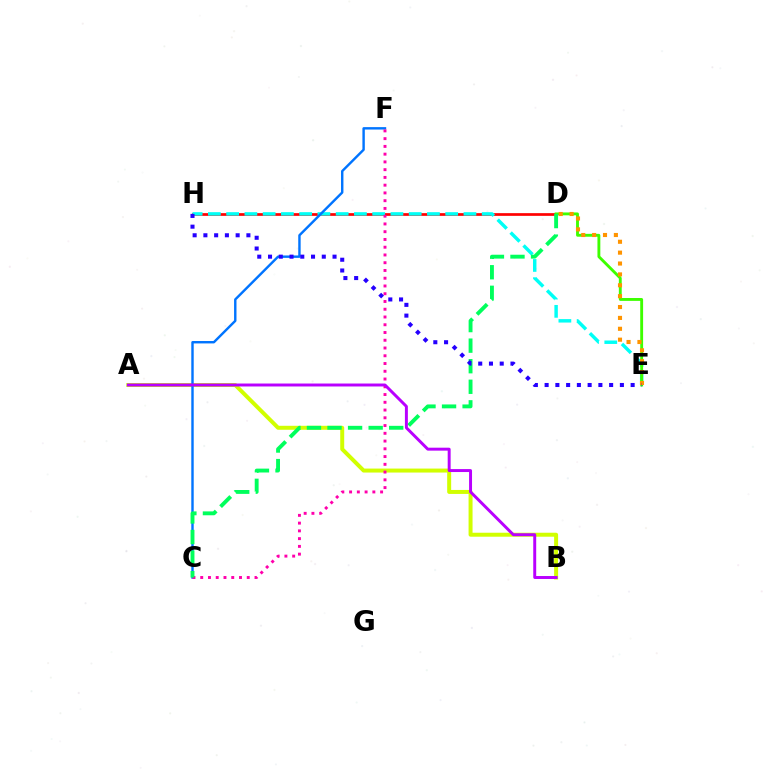{('D', 'H'): [{'color': '#ff0000', 'line_style': 'solid', 'thickness': 1.94}], ('A', 'B'): [{'color': '#d1ff00', 'line_style': 'solid', 'thickness': 2.87}, {'color': '#b900ff', 'line_style': 'solid', 'thickness': 2.12}], ('E', 'H'): [{'color': '#00fff6', 'line_style': 'dashed', 'thickness': 2.48}, {'color': '#2500ff', 'line_style': 'dotted', 'thickness': 2.92}], ('C', 'F'): [{'color': '#0074ff', 'line_style': 'solid', 'thickness': 1.74}, {'color': '#ff00ac', 'line_style': 'dotted', 'thickness': 2.11}], ('D', 'E'): [{'color': '#3dff00', 'line_style': 'solid', 'thickness': 2.07}, {'color': '#ff9400', 'line_style': 'dotted', 'thickness': 2.96}], ('C', 'D'): [{'color': '#00ff5c', 'line_style': 'dashed', 'thickness': 2.79}]}